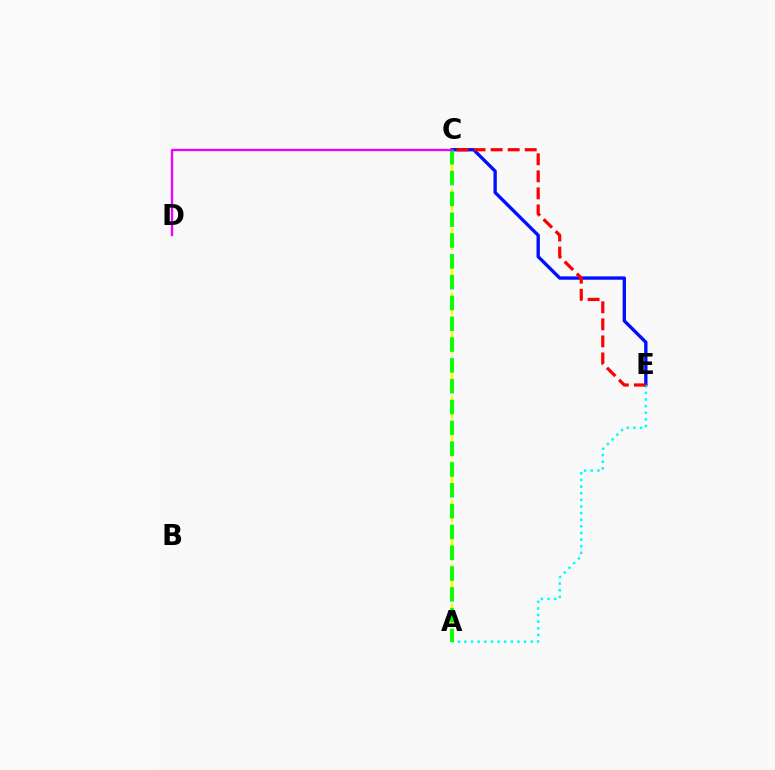{('C', 'E'): [{'color': '#0010ff', 'line_style': 'solid', 'thickness': 2.41}, {'color': '#ff0000', 'line_style': 'dashed', 'thickness': 2.31}], ('A', 'C'): [{'color': '#fcf500', 'line_style': 'dashed', 'thickness': 1.76}, {'color': '#08ff00', 'line_style': 'dashed', 'thickness': 2.83}], ('A', 'E'): [{'color': '#00fff6', 'line_style': 'dotted', 'thickness': 1.8}], ('C', 'D'): [{'color': '#ee00ff', 'line_style': 'solid', 'thickness': 1.68}]}